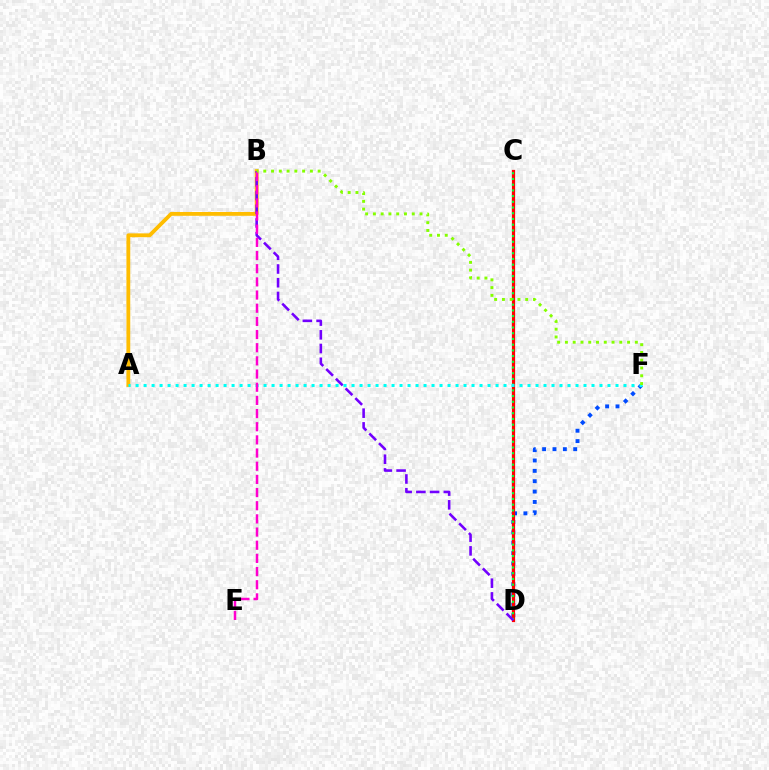{('D', 'F'): [{'color': '#004bff', 'line_style': 'dotted', 'thickness': 2.82}], ('A', 'B'): [{'color': '#ffbd00', 'line_style': 'solid', 'thickness': 2.75}], ('C', 'D'): [{'color': '#ff0000', 'line_style': 'solid', 'thickness': 2.32}, {'color': '#00ff39', 'line_style': 'dotted', 'thickness': 1.55}], ('B', 'D'): [{'color': '#7200ff', 'line_style': 'dashed', 'thickness': 1.86}], ('A', 'F'): [{'color': '#00fff6', 'line_style': 'dotted', 'thickness': 2.17}], ('B', 'E'): [{'color': '#ff00cf', 'line_style': 'dashed', 'thickness': 1.79}], ('B', 'F'): [{'color': '#84ff00', 'line_style': 'dotted', 'thickness': 2.11}]}